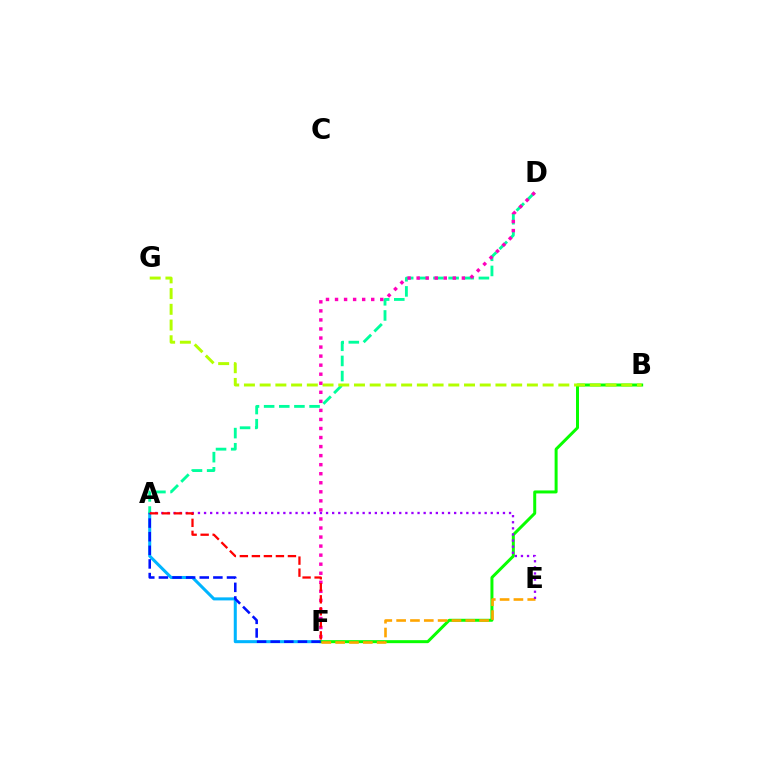{('A', 'F'): [{'color': '#00b5ff', 'line_style': 'solid', 'thickness': 2.19}, {'color': '#0010ff', 'line_style': 'dashed', 'thickness': 1.85}, {'color': '#ff0000', 'line_style': 'dashed', 'thickness': 1.63}], ('B', 'F'): [{'color': '#08ff00', 'line_style': 'solid', 'thickness': 2.15}], ('A', 'D'): [{'color': '#00ff9d', 'line_style': 'dashed', 'thickness': 2.06}], ('B', 'G'): [{'color': '#b3ff00', 'line_style': 'dashed', 'thickness': 2.14}], ('D', 'F'): [{'color': '#ff00bd', 'line_style': 'dotted', 'thickness': 2.46}], ('E', 'F'): [{'color': '#ffa500', 'line_style': 'dashed', 'thickness': 1.88}], ('A', 'E'): [{'color': '#9b00ff', 'line_style': 'dotted', 'thickness': 1.66}]}